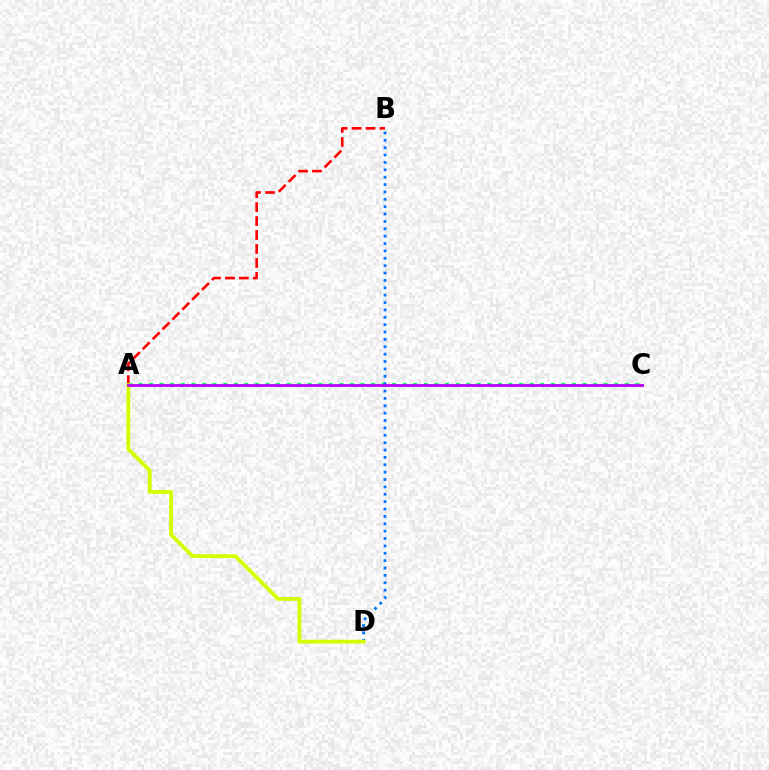{('A', 'C'): [{'color': '#00ff5c', 'line_style': 'dotted', 'thickness': 2.87}, {'color': '#b900ff', 'line_style': 'solid', 'thickness': 2.01}], ('A', 'B'): [{'color': '#ff0000', 'line_style': 'dashed', 'thickness': 1.9}], ('B', 'D'): [{'color': '#0074ff', 'line_style': 'dotted', 'thickness': 2.0}], ('A', 'D'): [{'color': '#d1ff00', 'line_style': 'solid', 'thickness': 2.74}]}